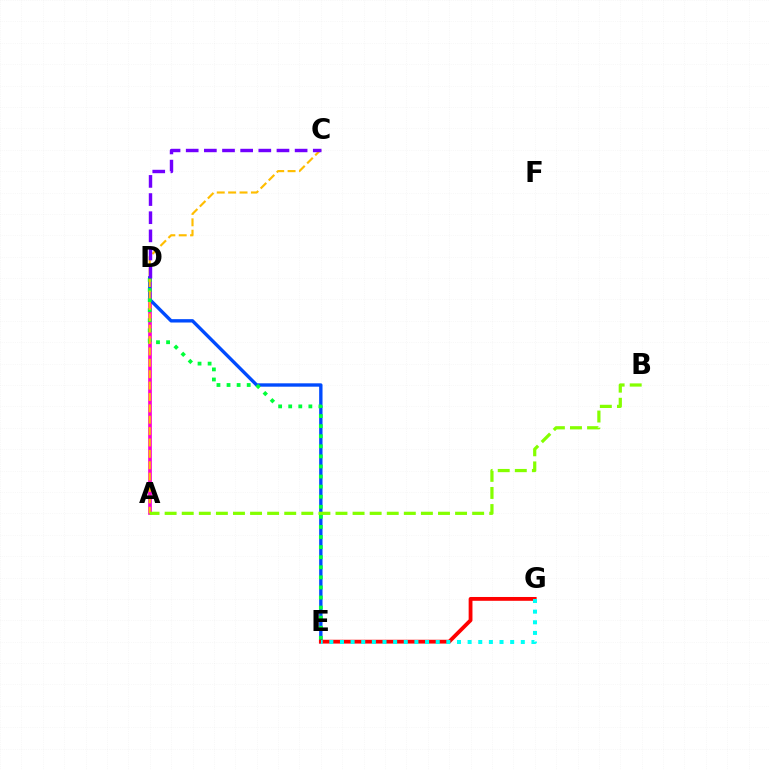{('A', 'D'): [{'color': '#ff00cf', 'line_style': 'solid', 'thickness': 2.65}], ('D', 'E'): [{'color': '#004bff', 'line_style': 'solid', 'thickness': 2.43}, {'color': '#00ff39', 'line_style': 'dotted', 'thickness': 2.74}], ('A', 'C'): [{'color': '#ffbd00', 'line_style': 'dashed', 'thickness': 1.55}], ('C', 'D'): [{'color': '#7200ff', 'line_style': 'dashed', 'thickness': 2.47}], ('E', 'G'): [{'color': '#ff0000', 'line_style': 'solid', 'thickness': 2.75}, {'color': '#00fff6', 'line_style': 'dotted', 'thickness': 2.89}], ('A', 'B'): [{'color': '#84ff00', 'line_style': 'dashed', 'thickness': 2.32}]}